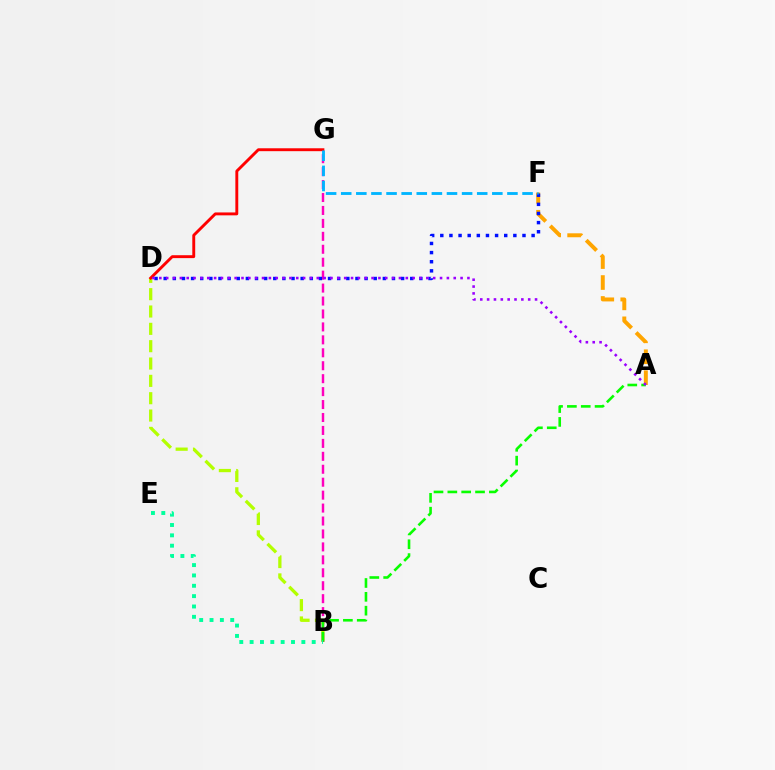{('B', 'D'): [{'color': '#b3ff00', 'line_style': 'dashed', 'thickness': 2.36}], ('B', 'G'): [{'color': '#ff00bd', 'line_style': 'dashed', 'thickness': 1.76}], ('A', 'F'): [{'color': '#ffa500', 'line_style': 'dashed', 'thickness': 2.84}], ('D', 'G'): [{'color': '#ff0000', 'line_style': 'solid', 'thickness': 2.09}], ('A', 'B'): [{'color': '#08ff00', 'line_style': 'dashed', 'thickness': 1.88}], ('D', 'F'): [{'color': '#0010ff', 'line_style': 'dotted', 'thickness': 2.48}], ('F', 'G'): [{'color': '#00b5ff', 'line_style': 'dashed', 'thickness': 2.05}], ('A', 'D'): [{'color': '#9b00ff', 'line_style': 'dotted', 'thickness': 1.86}], ('B', 'E'): [{'color': '#00ff9d', 'line_style': 'dotted', 'thickness': 2.81}]}